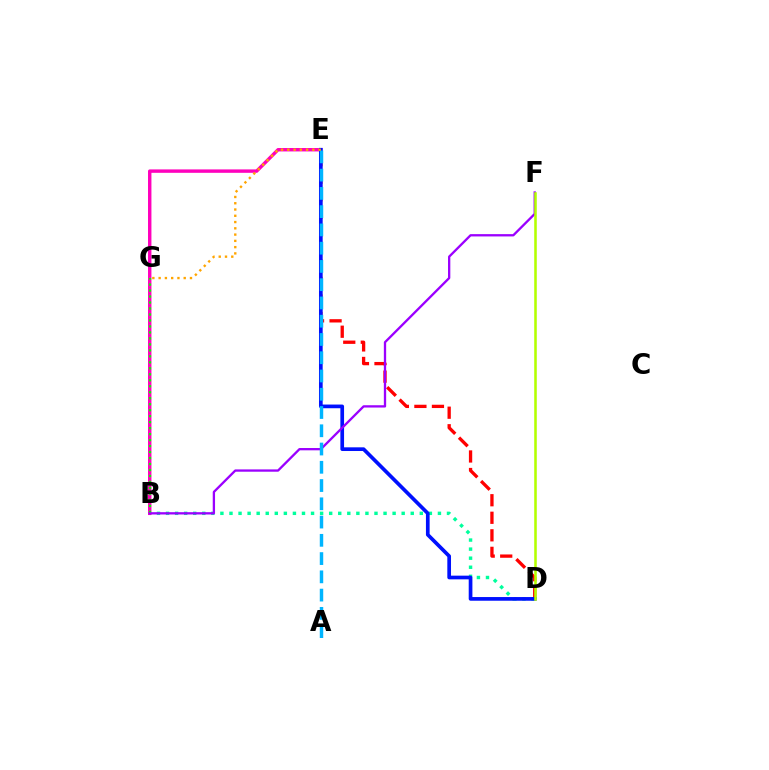{('B', 'D'): [{'color': '#00ff9d', 'line_style': 'dotted', 'thickness': 2.46}], ('D', 'E'): [{'color': '#ff0000', 'line_style': 'dashed', 'thickness': 2.38}, {'color': '#0010ff', 'line_style': 'solid', 'thickness': 2.66}], ('B', 'E'): [{'color': '#ff00bd', 'line_style': 'solid', 'thickness': 2.46}], ('B', 'G'): [{'color': '#08ff00', 'line_style': 'dotted', 'thickness': 1.63}], ('B', 'F'): [{'color': '#9b00ff', 'line_style': 'solid', 'thickness': 1.66}], ('A', 'E'): [{'color': '#00b5ff', 'line_style': 'dashed', 'thickness': 2.48}], ('D', 'F'): [{'color': '#b3ff00', 'line_style': 'solid', 'thickness': 1.84}], ('E', 'G'): [{'color': '#ffa500', 'line_style': 'dotted', 'thickness': 1.7}]}